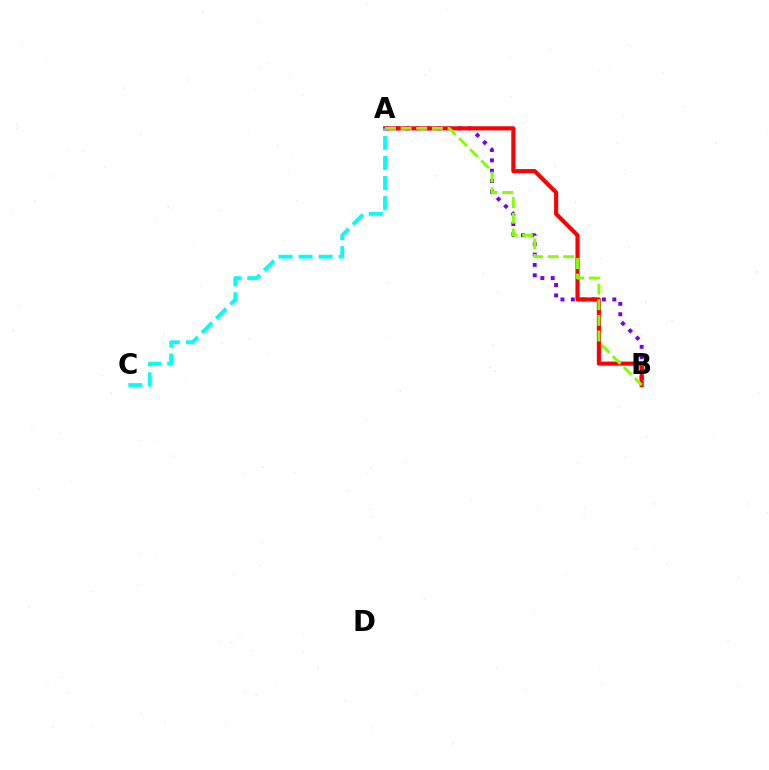{('A', 'B'): [{'color': '#7200ff', 'line_style': 'dotted', 'thickness': 2.82}, {'color': '#ff0000', 'line_style': 'solid', 'thickness': 2.95}, {'color': '#84ff00', 'line_style': 'dashed', 'thickness': 2.12}], ('A', 'C'): [{'color': '#00fff6', 'line_style': 'dashed', 'thickness': 2.73}]}